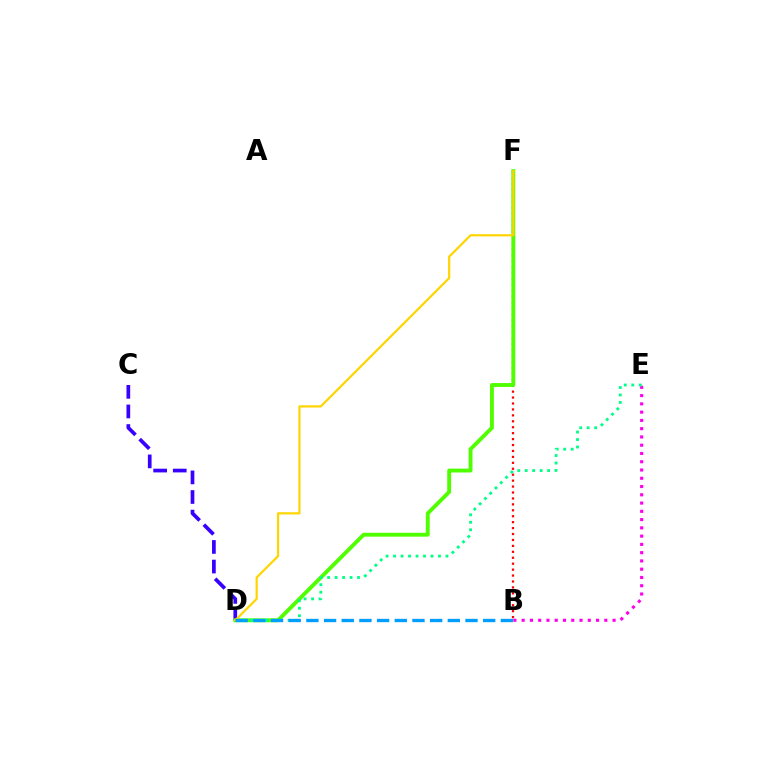{('B', 'E'): [{'color': '#ff00ed', 'line_style': 'dotted', 'thickness': 2.25}], ('C', 'D'): [{'color': '#3700ff', 'line_style': 'dashed', 'thickness': 2.66}], ('B', 'F'): [{'color': '#ff0000', 'line_style': 'dotted', 'thickness': 1.61}], ('D', 'F'): [{'color': '#4fff00', 'line_style': 'solid', 'thickness': 2.78}, {'color': '#ffd500', 'line_style': 'solid', 'thickness': 1.59}], ('D', 'E'): [{'color': '#00ff86', 'line_style': 'dotted', 'thickness': 2.03}], ('B', 'D'): [{'color': '#009eff', 'line_style': 'dashed', 'thickness': 2.4}]}